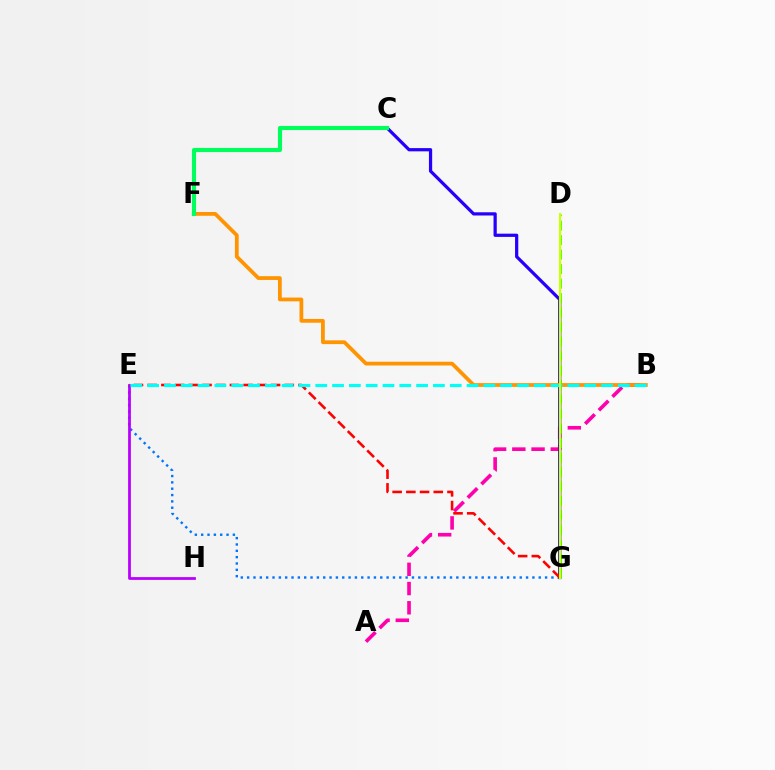{('A', 'B'): [{'color': '#ff00ac', 'line_style': 'dashed', 'thickness': 2.61}], ('C', 'G'): [{'color': '#2500ff', 'line_style': 'solid', 'thickness': 2.32}], ('B', 'F'): [{'color': '#ff9400', 'line_style': 'solid', 'thickness': 2.71}], ('E', 'G'): [{'color': '#0074ff', 'line_style': 'dotted', 'thickness': 1.72}, {'color': '#ff0000', 'line_style': 'dashed', 'thickness': 1.86}], ('E', 'H'): [{'color': '#b900ff', 'line_style': 'solid', 'thickness': 2.0}], ('D', 'G'): [{'color': '#3dff00', 'line_style': 'dashed', 'thickness': 1.97}, {'color': '#d1ff00', 'line_style': 'solid', 'thickness': 1.52}], ('B', 'E'): [{'color': '#00fff6', 'line_style': 'dashed', 'thickness': 2.28}], ('C', 'F'): [{'color': '#00ff5c', 'line_style': 'solid', 'thickness': 2.97}]}